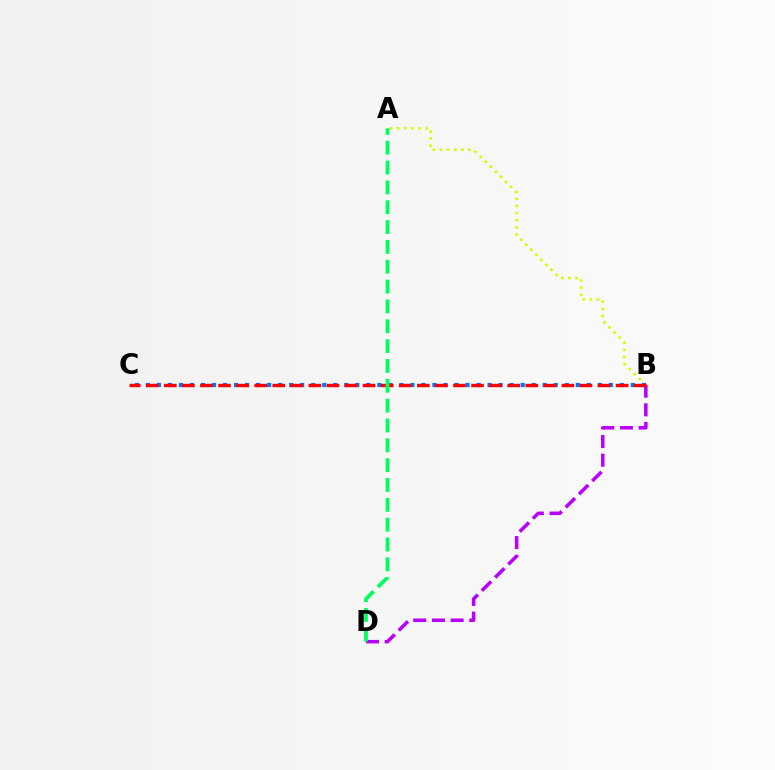{('A', 'B'): [{'color': '#d1ff00', 'line_style': 'dotted', 'thickness': 1.94}], ('B', 'D'): [{'color': '#b900ff', 'line_style': 'dashed', 'thickness': 2.54}], ('B', 'C'): [{'color': '#0074ff', 'line_style': 'dotted', 'thickness': 2.99}, {'color': '#ff0000', 'line_style': 'dashed', 'thickness': 2.46}], ('A', 'D'): [{'color': '#00ff5c', 'line_style': 'dashed', 'thickness': 2.7}]}